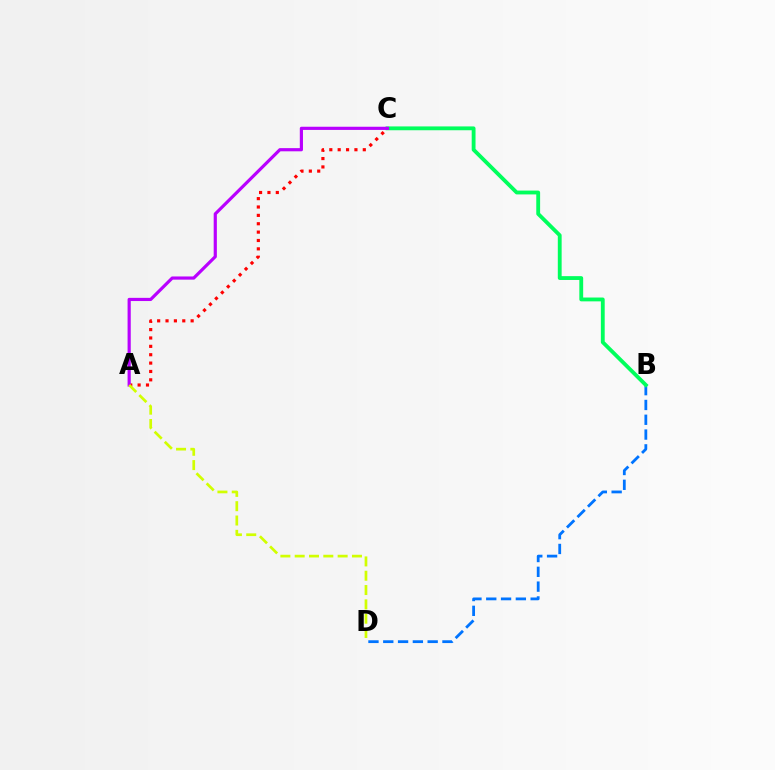{('B', 'D'): [{'color': '#0074ff', 'line_style': 'dashed', 'thickness': 2.01}], ('B', 'C'): [{'color': '#00ff5c', 'line_style': 'solid', 'thickness': 2.76}], ('A', 'C'): [{'color': '#ff0000', 'line_style': 'dotted', 'thickness': 2.27}, {'color': '#b900ff', 'line_style': 'solid', 'thickness': 2.29}], ('A', 'D'): [{'color': '#d1ff00', 'line_style': 'dashed', 'thickness': 1.95}]}